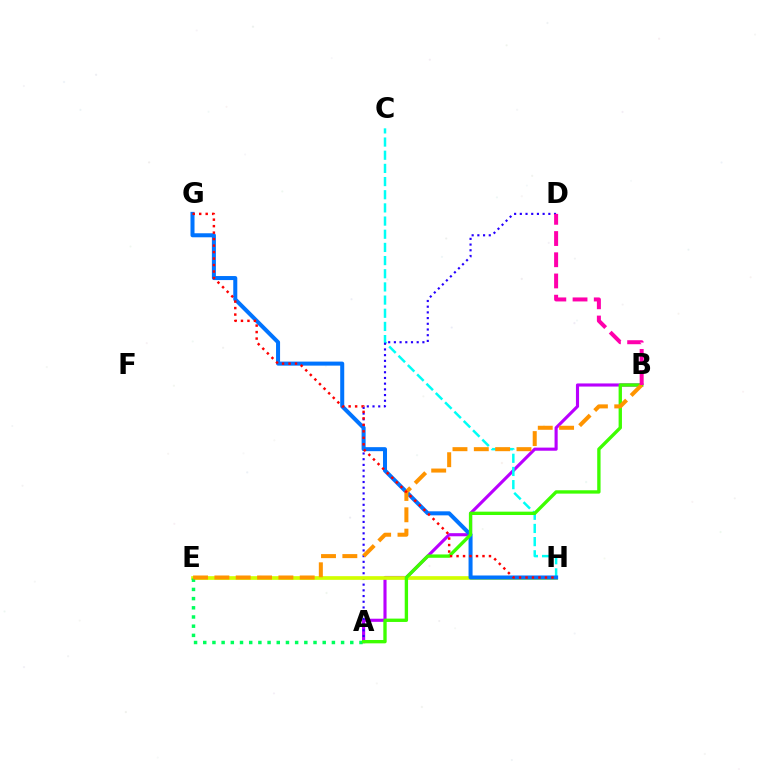{('A', 'B'): [{'color': '#b900ff', 'line_style': 'solid', 'thickness': 2.25}, {'color': '#3dff00', 'line_style': 'solid', 'thickness': 2.41}], ('C', 'H'): [{'color': '#00fff6', 'line_style': 'dashed', 'thickness': 1.79}], ('A', 'D'): [{'color': '#2500ff', 'line_style': 'dotted', 'thickness': 1.55}], ('E', 'H'): [{'color': '#d1ff00', 'line_style': 'solid', 'thickness': 2.66}], ('G', 'H'): [{'color': '#0074ff', 'line_style': 'solid', 'thickness': 2.9}, {'color': '#ff0000', 'line_style': 'dotted', 'thickness': 1.76}], ('A', 'E'): [{'color': '#00ff5c', 'line_style': 'dotted', 'thickness': 2.5}], ('B', 'E'): [{'color': '#ff9400', 'line_style': 'dashed', 'thickness': 2.9}], ('B', 'D'): [{'color': '#ff00ac', 'line_style': 'dashed', 'thickness': 2.88}]}